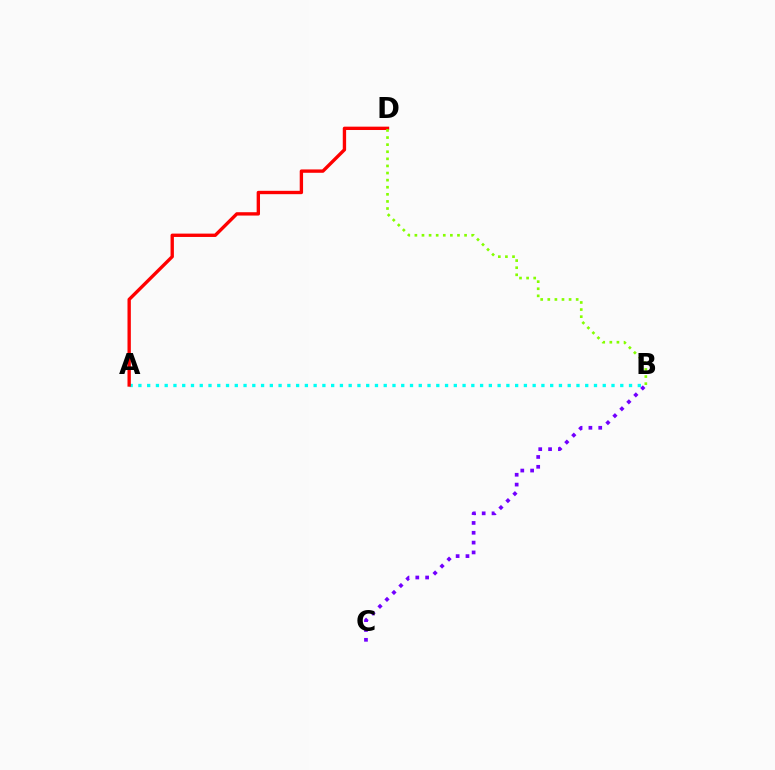{('A', 'B'): [{'color': '#00fff6', 'line_style': 'dotted', 'thickness': 2.38}], ('B', 'C'): [{'color': '#7200ff', 'line_style': 'dotted', 'thickness': 2.67}], ('A', 'D'): [{'color': '#ff0000', 'line_style': 'solid', 'thickness': 2.41}], ('B', 'D'): [{'color': '#84ff00', 'line_style': 'dotted', 'thickness': 1.93}]}